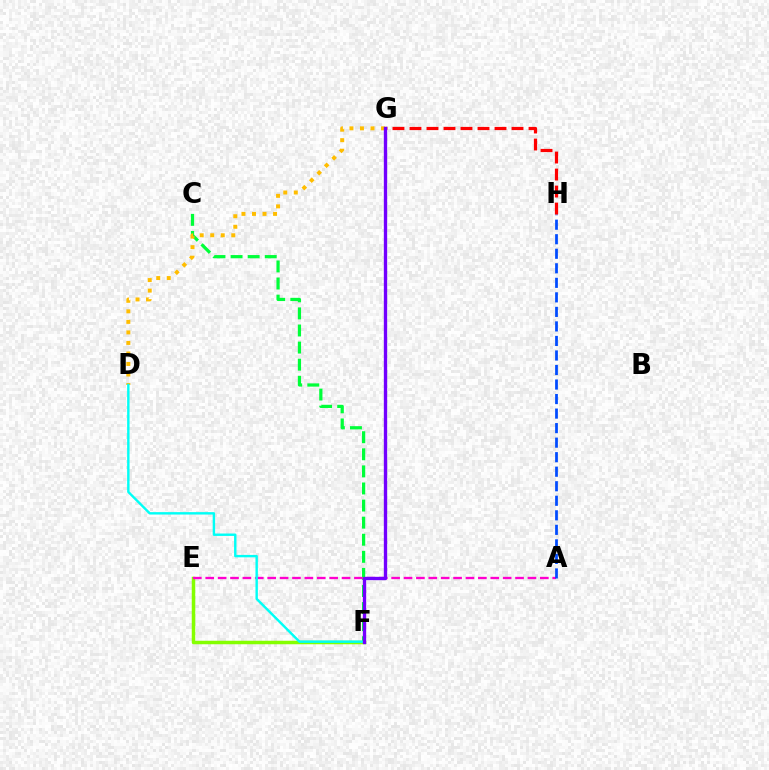{('E', 'F'): [{'color': '#84ff00', 'line_style': 'solid', 'thickness': 2.52}], ('C', 'F'): [{'color': '#00ff39', 'line_style': 'dashed', 'thickness': 2.32}], ('A', 'E'): [{'color': '#ff00cf', 'line_style': 'dashed', 'thickness': 1.68}], ('A', 'H'): [{'color': '#004bff', 'line_style': 'dashed', 'thickness': 1.97}], ('G', 'H'): [{'color': '#ff0000', 'line_style': 'dashed', 'thickness': 2.31}], ('D', 'G'): [{'color': '#ffbd00', 'line_style': 'dotted', 'thickness': 2.86}], ('D', 'F'): [{'color': '#00fff6', 'line_style': 'solid', 'thickness': 1.73}], ('F', 'G'): [{'color': '#7200ff', 'line_style': 'solid', 'thickness': 2.41}]}